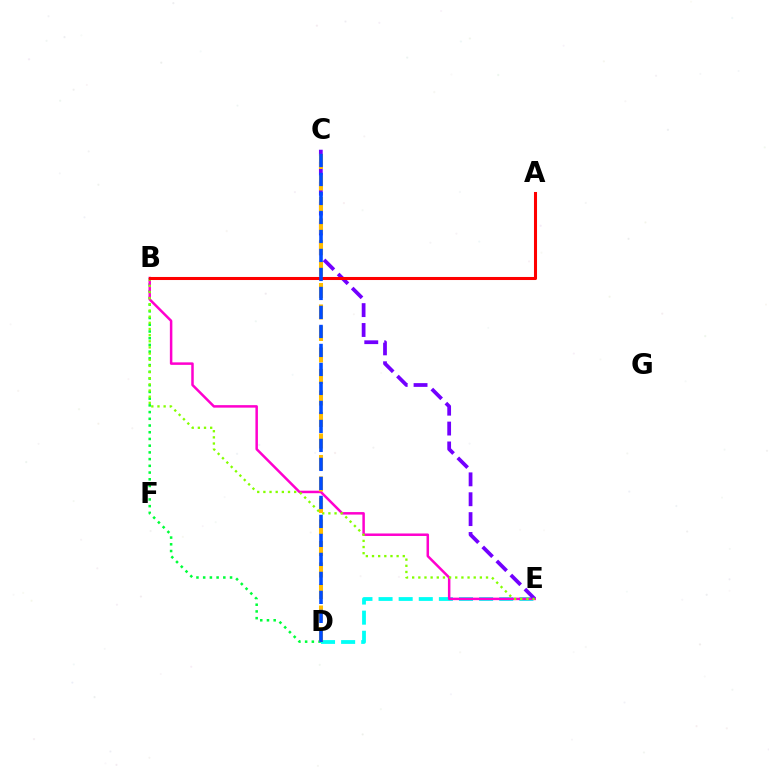{('D', 'E'): [{'color': '#00fff6', 'line_style': 'dashed', 'thickness': 2.73}], ('B', 'D'): [{'color': '#00ff39', 'line_style': 'dotted', 'thickness': 1.83}], ('B', 'E'): [{'color': '#ff00cf', 'line_style': 'solid', 'thickness': 1.8}, {'color': '#84ff00', 'line_style': 'dotted', 'thickness': 1.67}], ('C', 'E'): [{'color': '#7200ff', 'line_style': 'dashed', 'thickness': 2.7}], ('C', 'D'): [{'color': '#ffbd00', 'line_style': 'dashed', 'thickness': 2.92}, {'color': '#004bff', 'line_style': 'dashed', 'thickness': 2.58}], ('A', 'B'): [{'color': '#ff0000', 'line_style': 'solid', 'thickness': 2.2}]}